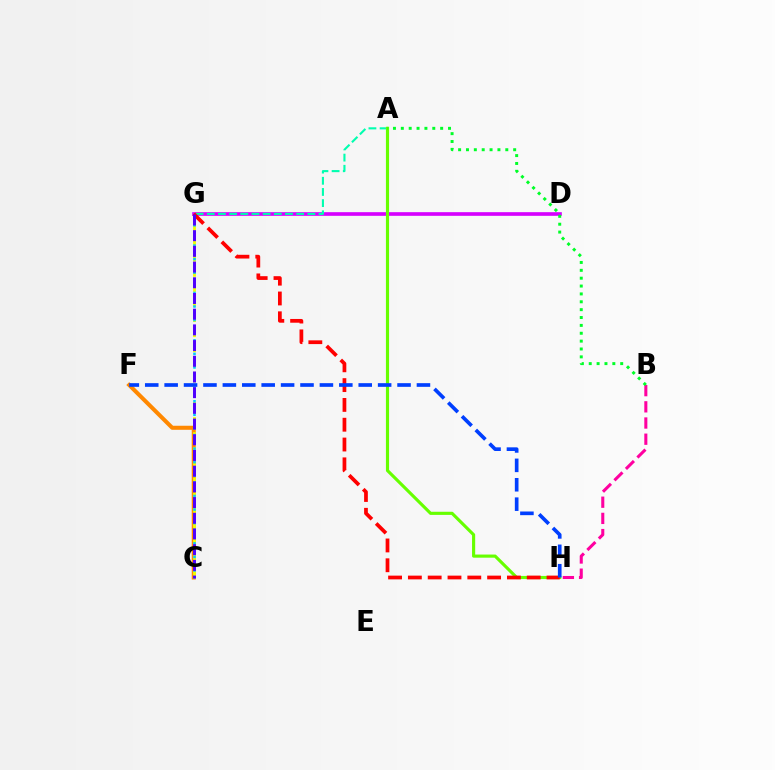{('D', 'G'): [{'color': '#d600ff', 'line_style': 'solid', 'thickness': 2.63}], ('C', 'F'): [{'color': '#ff8800', 'line_style': 'solid', 'thickness': 2.92}], ('A', 'G'): [{'color': '#00ffaf', 'line_style': 'dashed', 'thickness': 1.52}], ('B', 'H'): [{'color': '#ff00a0', 'line_style': 'dashed', 'thickness': 2.2}], ('C', 'G'): [{'color': '#eeff00', 'line_style': 'dashed', 'thickness': 2.05}, {'color': '#00c7ff', 'line_style': 'dotted', 'thickness': 1.84}, {'color': '#4f00ff', 'line_style': 'dashed', 'thickness': 2.13}], ('A', 'H'): [{'color': '#66ff00', 'line_style': 'solid', 'thickness': 2.26}], ('A', 'B'): [{'color': '#00ff27', 'line_style': 'dotted', 'thickness': 2.14}], ('G', 'H'): [{'color': '#ff0000', 'line_style': 'dashed', 'thickness': 2.69}], ('F', 'H'): [{'color': '#003fff', 'line_style': 'dashed', 'thickness': 2.64}]}